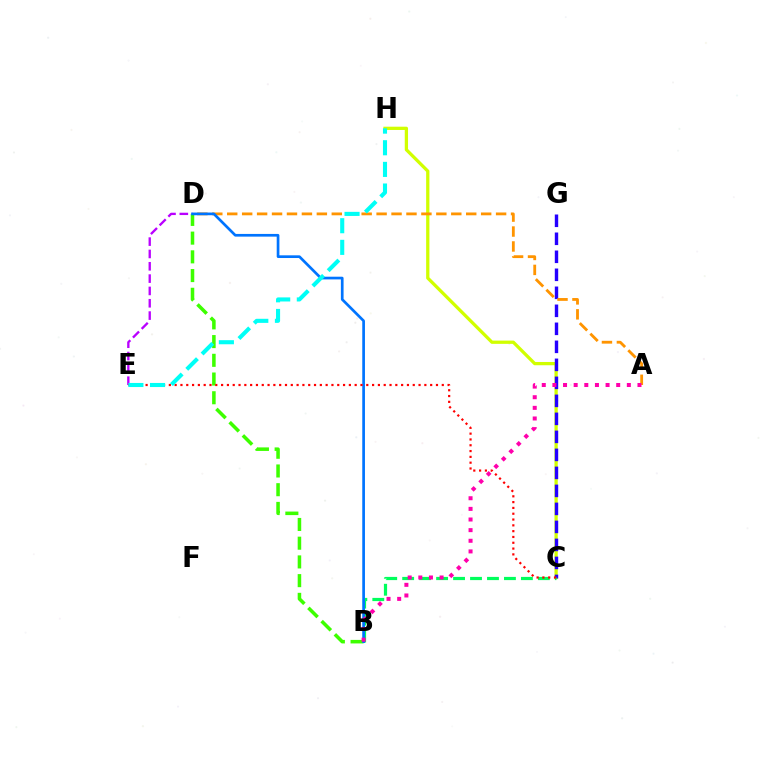{('D', 'E'): [{'color': '#b900ff', 'line_style': 'dashed', 'thickness': 1.67}], ('C', 'H'): [{'color': '#d1ff00', 'line_style': 'solid', 'thickness': 2.35}], ('C', 'G'): [{'color': '#2500ff', 'line_style': 'dashed', 'thickness': 2.45}], ('B', 'D'): [{'color': '#3dff00', 'line_style': 'dashed', 'thickness': 2.54}, {'color': '#0074ff', 'line_style': 'solid', 'thickness': 1.94}], ('B', 'C'): [{'color': '#00ff5c', 'line_style': 'dashed', 'thickness': 2.3}], ('A', 'D'): [{'color': '#ff9400', 'line_style': 'dashed', 'thickness': 2.03}], ('C', 'E'): [{'color': '#ff0000', 'line_style': 'dotted', 'thickness': 1.58}], ('E', 'H'): [{'color': '#00fff6', 'line_style': 'dashed', 'thickness': 2.94}], ('A', 'B'): [{'color': '#ff00ac', 'line_style': 'dotted', 'thickness': 2.89}]}